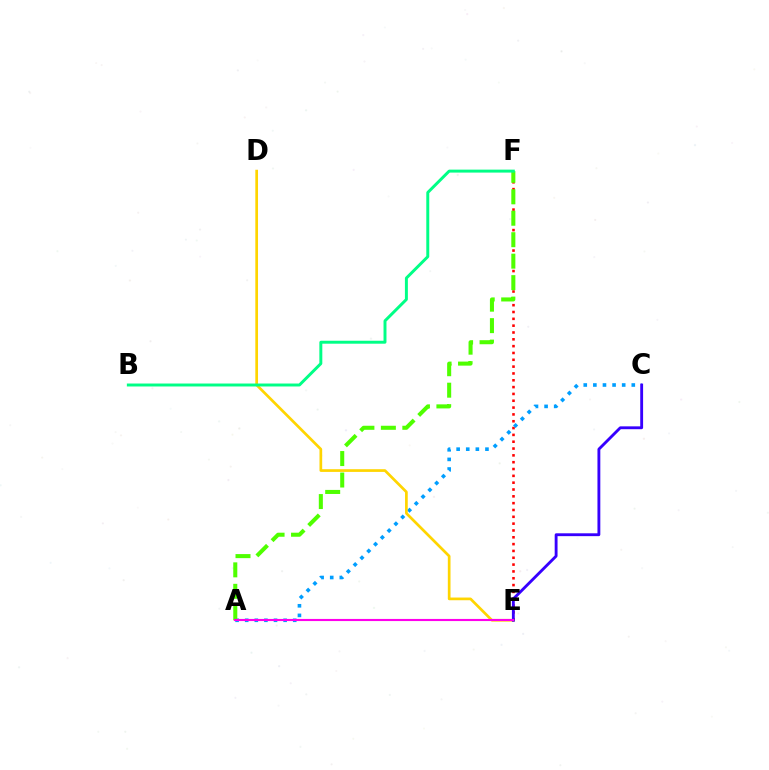{('E', 'F'): [{'color': '#ff0000', 'line_style': 'dotted', 'thickness': 1.85}], ('A', 'C'): [{'color': '#009eff', 'line_style': 'dotted', 'thickness': 2.61}], ('D', 'E'): [{'color': '#ffd500', 'line_style': 'solid', 'thickness': 1.94}], ('C', 'E'): [{'color': '#3700ff', 'line_style': 'solid', 'thickness': 2.06}], ('A', 'F'): [{'color': '#4fff00', 'line_style': 'dashed', 'thickness': 2.92}], ('A', 'E'): [{'color': '#ff00ed', 'line_style': 'solid', 'thickness': 1.53}], ('B', 'F'): [{'color': '#00ff86', 'line_style': 'solid', 'thickness': 2.13}]}